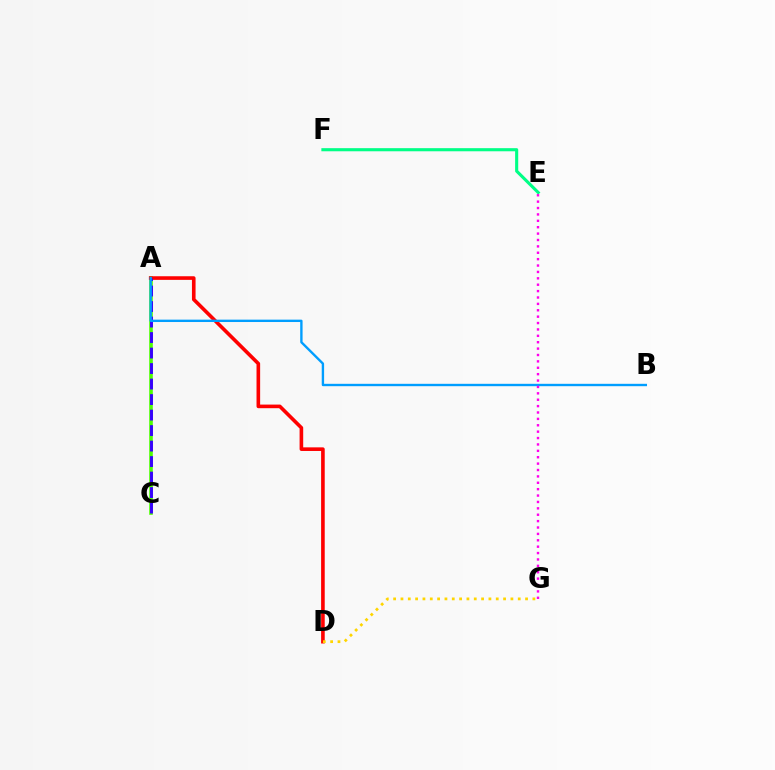{('A', 'C'): [{'color': '#4fff00', 'line_style': 'solid', 'thickness': 2.6}, {'color': '#3700ff', 'line_style': 'dashed', 'thickness': 2.11}], ('A', 'D'): [{'color': '#ff0000', 'line_style': 'solid', 'thickness': 2.6}], ('E', 'F'): [{'color': '#00ff86', 'line_style': 'solid', 'thickness': 2.24}], ('A', 'B'): [{'color': '#009eff', 'line_style': 'solid', 'thickness': 1.71}], ('E', 'G'): [{'color': '#ff00ed', 'line_style': 'dotted', 'thickness': 1.74}], ('D', 'G'): [{'color': '#ffd500', 'line_style': 'dotted', 'thickness': 1.99}]}